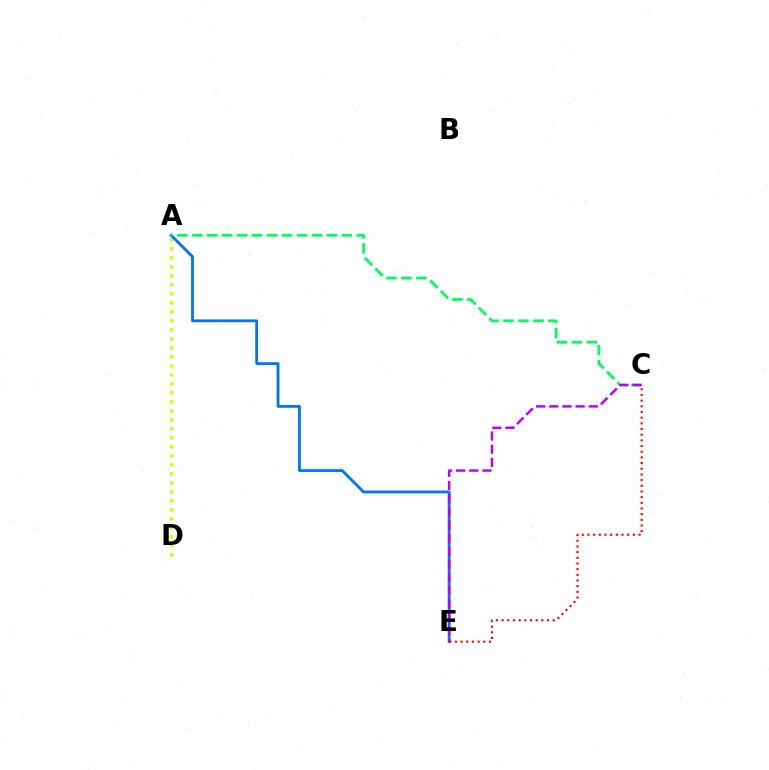{('A', 'D'): [{'color': '#d1ff00', 'line_style': 'dotted', 'thickness': 2.45}], ('A', 'E'): [{'color': '#0074ff', 'line_style': 'solid', 'thickness': 2.02}], ('A', 'C'): [{'color': '#00ff5c', 'line_style': 'dashed', 'thickness': 2.03}], ('C', 'E'): [{'color': '#b900ff', 'line_style': 'dashed', 'thickness': 1.79}, {'color': '#ff0000', 'line_style': 'dotted', 'thickness': 1.54}]}